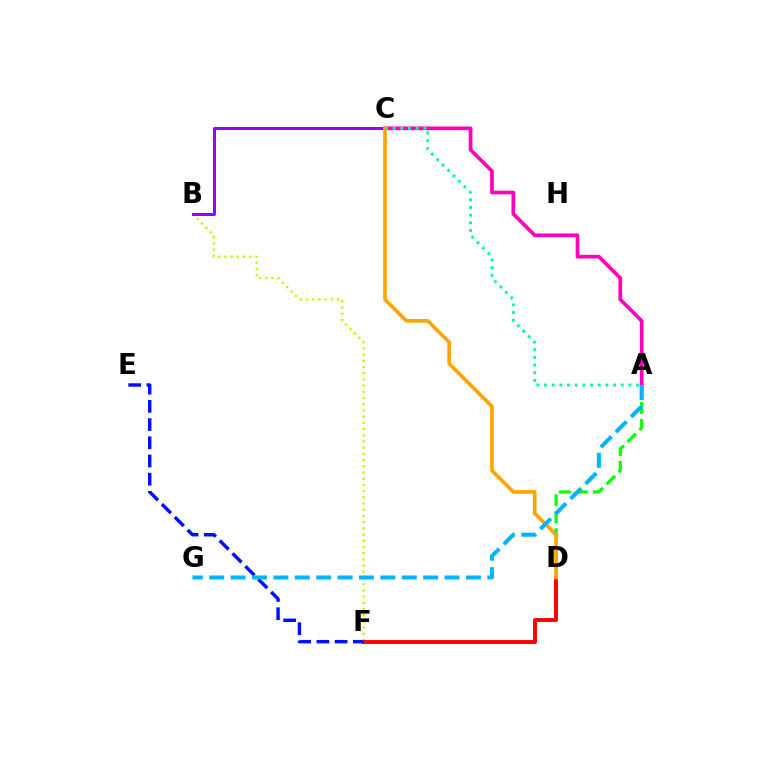{('A', 'D'): [{'color': '#08ff00', 'line_style': 'dashed', 'thickness': 2.31}], ('B', 'F'): [{'color': '#b3ff00', 'line_style': 'dotted', 'thickness': 1.69}], ('B', 'C'): [{'color': '#9b00ff', 'line_style': 'solid', 'thickness': 2.18}], ('D', 'F'): [{'color': '#ff0000', 'line_style': 'solid', 'thickness': 2.81}], ('E', 'F'): [{'color': '#0010ff', 'line_style': 'dashed', 'thickness': 2.47}], ('A', 'C'): [{'color': '#ff00bd', 'line_style': 'solid', 'thickness': 2.66}, {'color': '#00ff9d', 'line_style': 'dotted', 'thickness': 2.09}], ('C', 'D'): [{'color': '#ffa500', 'line_style': 'solid', 'thickness': 2.64}], ('A', 'G'): [{'color': '#00b5ff', 'line_style': 'dashed', 'thickness': 2.91}]}